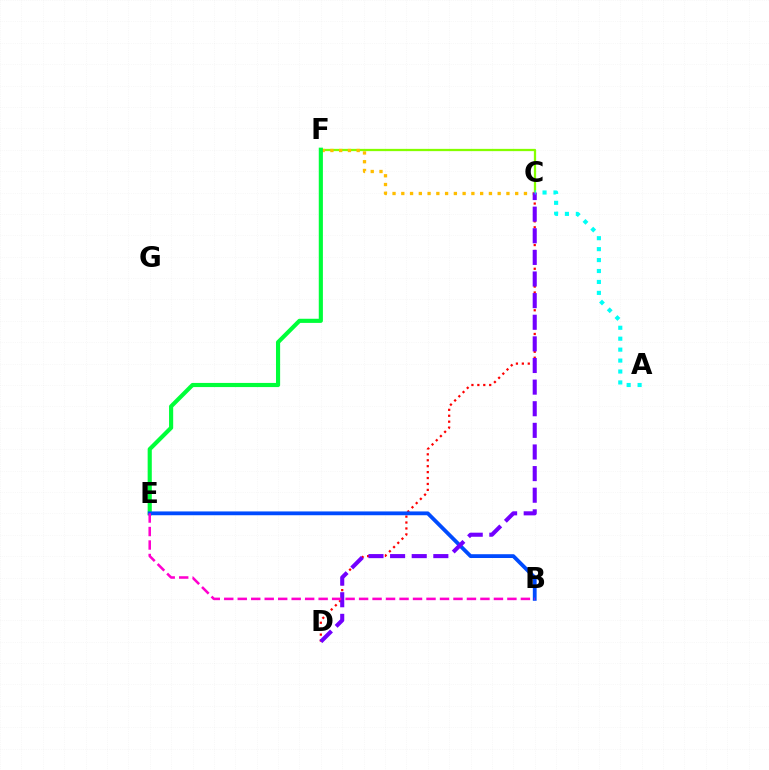{('C', 'F'): [{'color': '#84ff00', 'line_style': 'solid', 'thickness': 1.64}, {'color': '#ffbd00', 'line_style': 'dotted', 'thickness': 2.38}], ('C', 'D'): [{'color': '#ff0000', 'line_style': 'dotted', 'thickness': 1.61}, {'color': '#7200ff', 'line_style': 'dashed', 'thickness': 2.94}], ('E', 'F'): [{'color': '#00ff39', 'line_style': 'solid', 'thickness': 2.98}], ('B', 'E'): [{'color': '#004bff', 'line_style': 'solid', 'thickness': 2.74}, {'color': '#ff00cf', 'line_style': 'dashed', 'thickness': 1.83}], ('A', 'C'): [{'color': '#00fff6', 'line_style': 'dotted', 'thickness': 2.97}]}